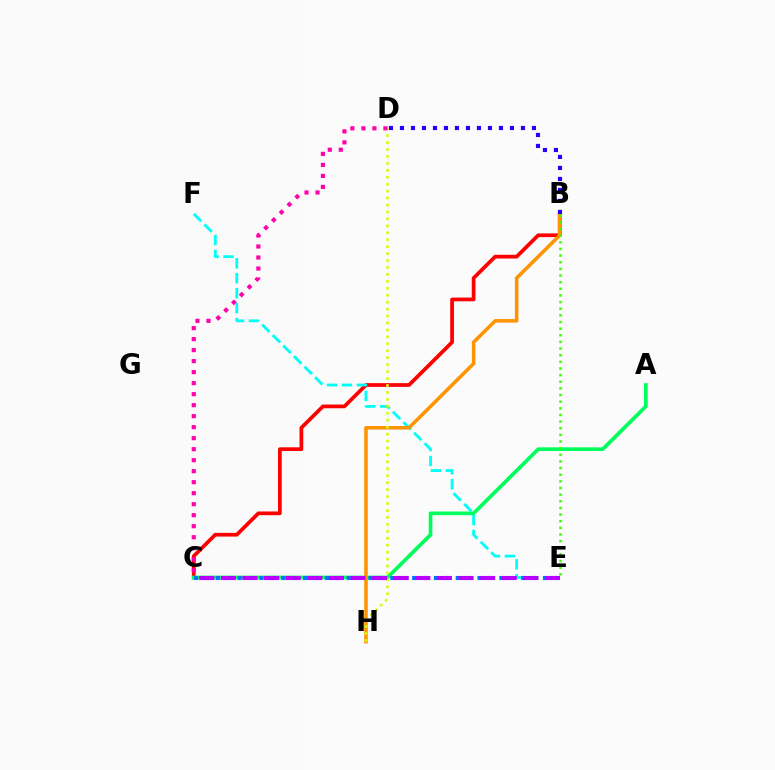{('B', 'C'): [{'color': '#ff0000', 'line_style': 'solid', 'thickness': 2.68}], ('E', 'F'): [{'color': '#00fff6', 'line_style': 'dashed', 'thickness': 2.03}], ('A', 'C'): [{'color': '#00ff5c', 'line_style': 'solid', 'thickness': 2.65}], ('B', 'H'): [{'color': '#ff9400', 'line_style': 'solid', 'thickness': 2.54}], ('B', 'E'): [{'color': '#3dff00', 'line_style': 'dotted', 'thickness': 1.8}], ('B', 'D'): [{'color': '#2500ff', 'line_style': 'dotted', 'thickness': 2.99}], ('C', 'E'): [{'color': '#0074ff', 'line_style': 'dotted', 'thickness': 2.96}, {'color': '#b900ff', 'line_style': 'dashed', 'thickness': 2.93}], ('D', 'H'): [{'color': '#d1ff00', 'line_style': 'dotted', 'thickness': 1.89}], ('C', 'D'): [{'color': '#ff00ac', 'line_style': 'dotted', 'thickness': 2.99}]}